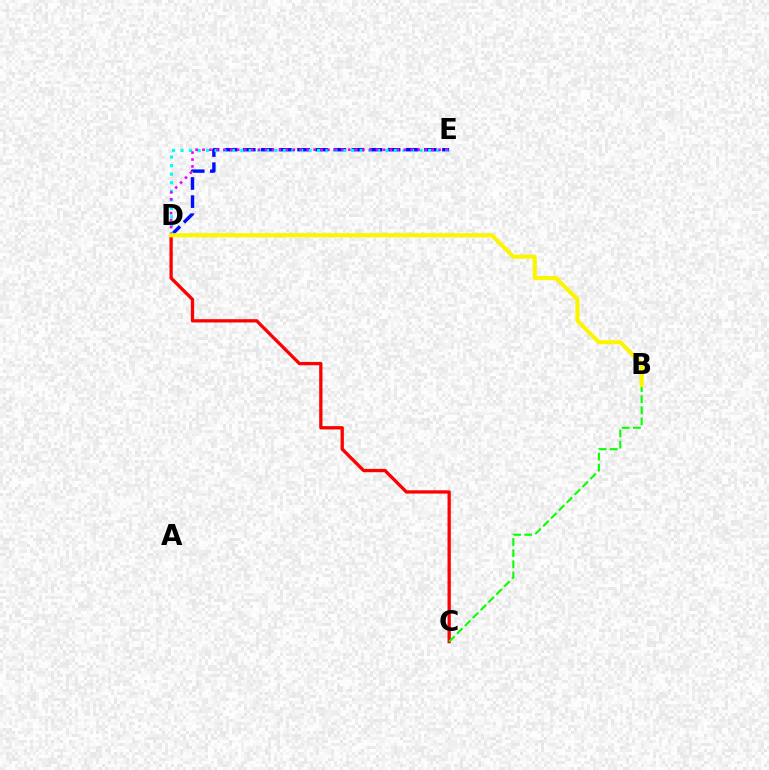{('D', 'E'): [{'color': '#0010ff', 'line_style': 'dashed', 'thickness': 2.46}, {'color': '#00fff6', 'line_style': 'dotted', 'thickness': 2.32}, {'color': '#ee00ff', 'line_style': 'dotted', 'thickness': 1.89}], ('C', 'D'): [{'color': '#ff0000', 'line_style': 'solid', 'thickness': 2.37}], ('B', 'C'): [{'color': '#08ff00', 'line_style': 'dashed', 'thickness': 1.51}], ('B', 'D'): [{'color': '#fcf500', 'line_style': 'solid', 'thickness': 2.96}]}